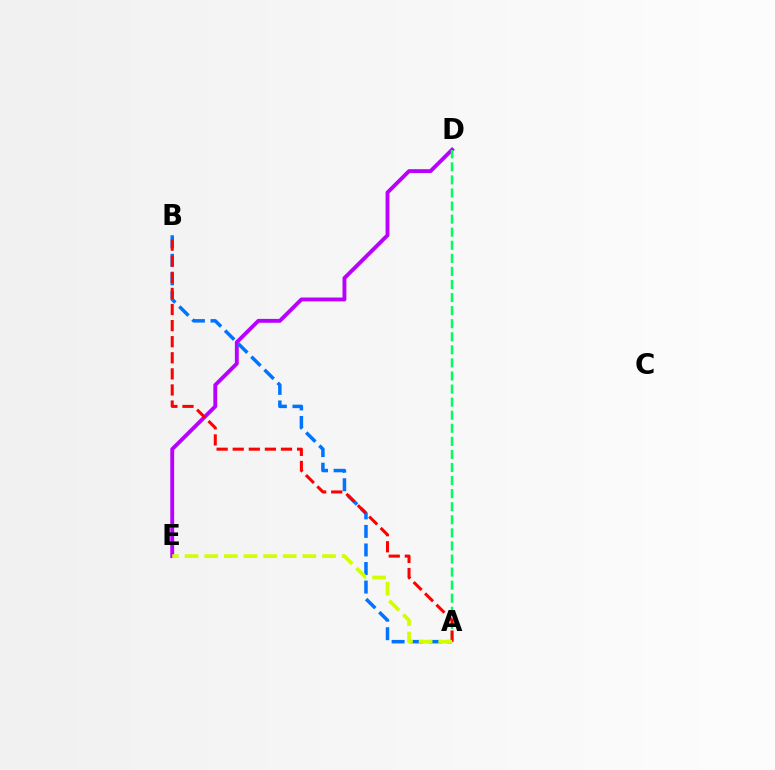{('D', 'E'): [{'color': '#b900ff', 'line_style': 'solid', 'thickness': 2.79}], ('A', 'B'): [{'color': '#0074ff', 'line_style': 'dashed', 'thickness': 2.52}, {'color': '#ff0000', 'line_style': 'dashed', 'thickness': 2.19}], ('A', 'D'): [{'color': '#00ff5c', 'line_style': 'dashed', 'thickness': 1.78}], ('A', 'E'): [{'color': '#d1ff00', 'line_style': 'dashed', 'thickness': 2.67}]}